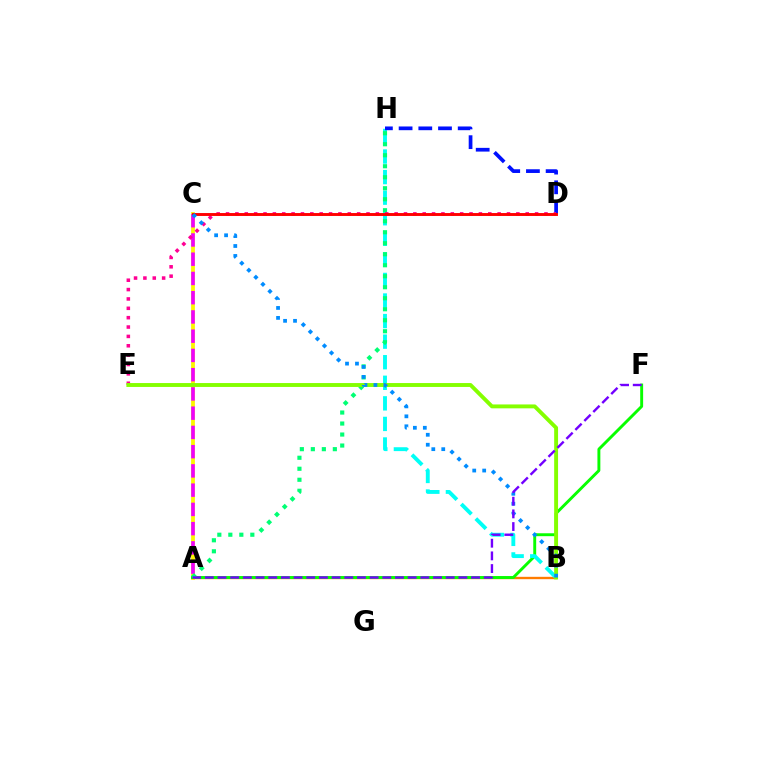{('A', 'B'): [{'color': '#ff7c00', 'line_style': 'solid', 'thickness': 1.69}], ('A', 'C'): [{'color': '#fcf500', 'line_style': 'solid', 'thickness': 2.73}, {'color': '#ee00ff', 'line_style': 'dashed', 'thickness': 2.61}], ('A', 'F'): [{'color': '#08ff00', 'line_style': 'solid', 'thickness': 2.1}, {'color': '#7200ff', 'line_style': 'dashed', 'thickness': 1.72}], ('B', 'H'): [{'color': '#00fff6', 'line_style': 'dashed', 'thickness': 2.79}], ('A', 'H'): [{'color': '#00ff74', 'line_style': 'dotted', 'thickness': 2.99}], ('D', 'H'): [{'color': '#0010ff', 'line_style': 'dashed', 'thickness': 2.68}], ('D', 'E'): [{'color': '#ff0094', 'line_style': 'dotted', 'thickness': 2.54}], ('B', 'E'): [{'color': '#84ff00', 'line_style': 'solid', 'thickness': 2.8}], ('C', 'D'): [{'color': '#ff0000', 'line_style': 'solid', 'thickness': 2.09}], ('B', 'C'): [{'color': '#008cff', 'line_style': 'dotted', 'thickness': 2.71}]}